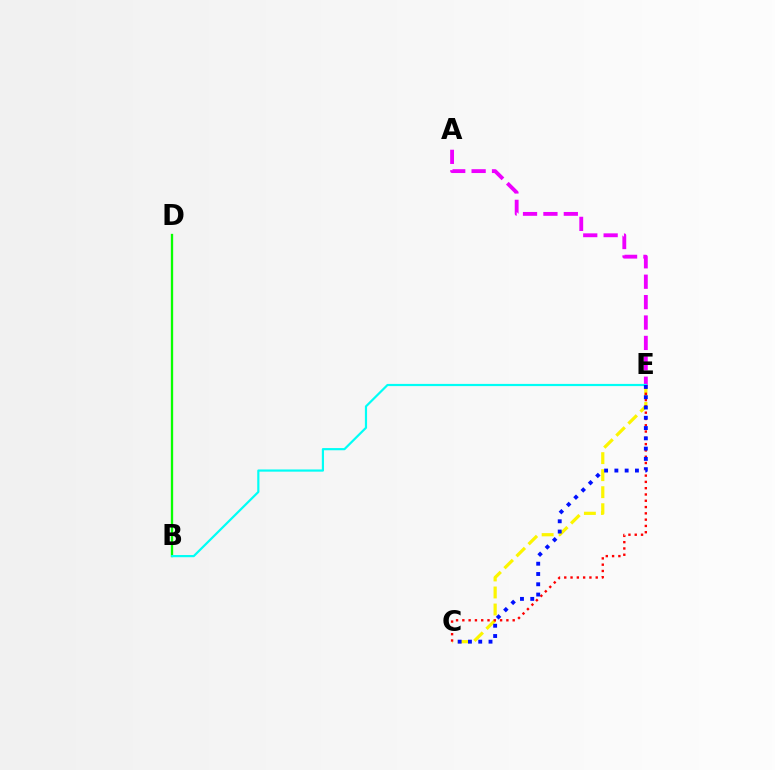{('B', 'D'): [{'color': '#08ff00', 'line_style': 'solid', 'thickness': 1.67}], ('A', 'E'): [{'color': '#ee00ff', 'line_style': 'dashed', 'thickness': 2.77}], ('C', 'E'): [{'color': '#fcf500', 'line_style': 'dashed', 'thickness': 2.31}, {'color': '#ff0000', 'line_style': 'dotted', 'thickness': 1.71}, {'color': '#0010ff', 'line_style': 'dotted', 'thickness': 2.79}], ('B', 'E'): [{'color': '#00fff6', 'line_style': 'solid', 'thickness': 1.58}]}